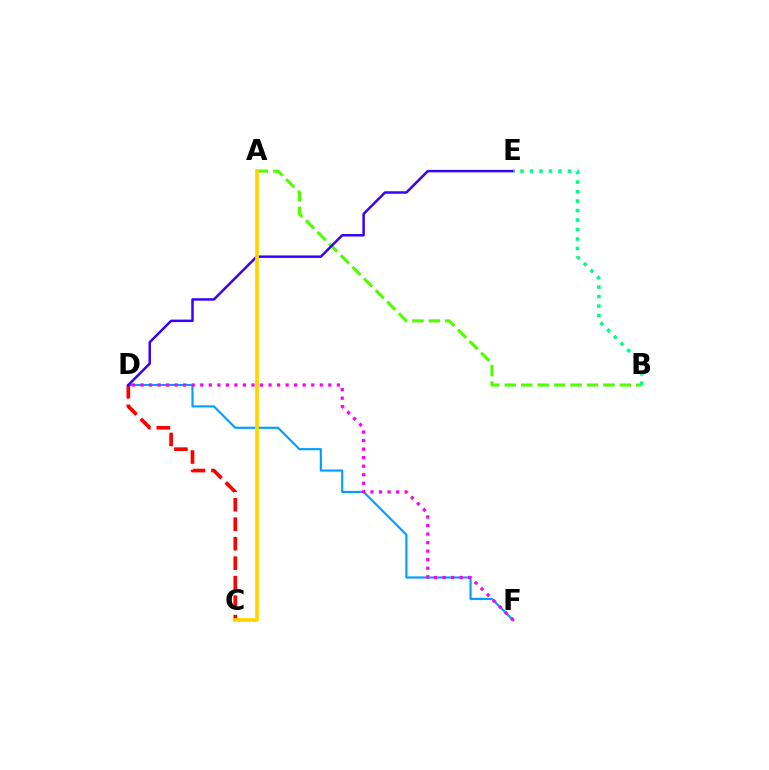{('D', 'F'): [{'color': '#009eff', 'line_style': 'solid', 'thickness': 1.54}, {'color': '#ff00ed', 'line_style': 'dotted', 'thickness': 2.32}], ('C', 'D'): [{'color': '#ff0000', 'line_style': 'dashed', 'thickness': 2.65}], ('A', 'B'): [{'color': '#4fff00', 'line_style': 'dashed', 'thickness': 2.23}], ('D', 'E'): [{'color': '#3700ff', 'line_style': 'solid', 'thickness': 1.79}], ('A', 'C'): [{'color': '#ffd500', 'line_style': 'solid', 'thickness': 2.66}], ('B', 'E'): [{'color': '#00ff86', 'line_style': 'dotted', 'thickness': 2.58}]}